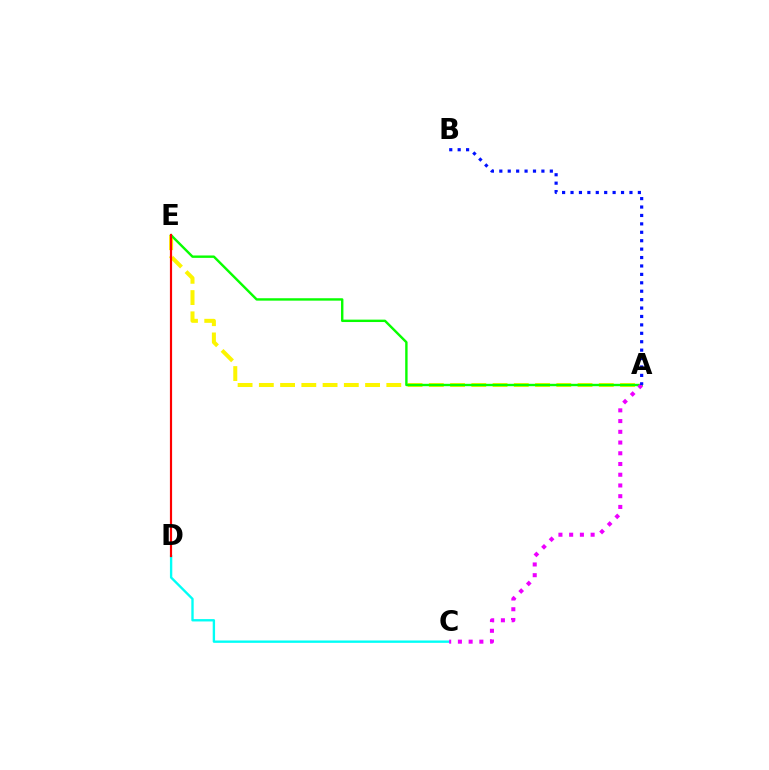{('A', 'E'): [{'color': '#fcf500', 'line_style': 'dashed', 'thickness': 2.89}, {'color': '#08ff00', 'line_style': 'solid', 'thickness': 1.73}], ('C', 'D'): [{'color': '#00fff6', 'line_style': 'solid', 'thickness': 1.7}], ('A', 'C'): [{'color': '#ee00ff', 'line_style': 'dotted', 'thickness': 2.92}], ('D', 'E'): [{'color': '#ff0000', 'line_style': 'solid', 'thickness': 1.57}], ('A', 'B'): [{'color': '#0010ff', 'line_style': 'dotted', 'thickness': 2.29}]}